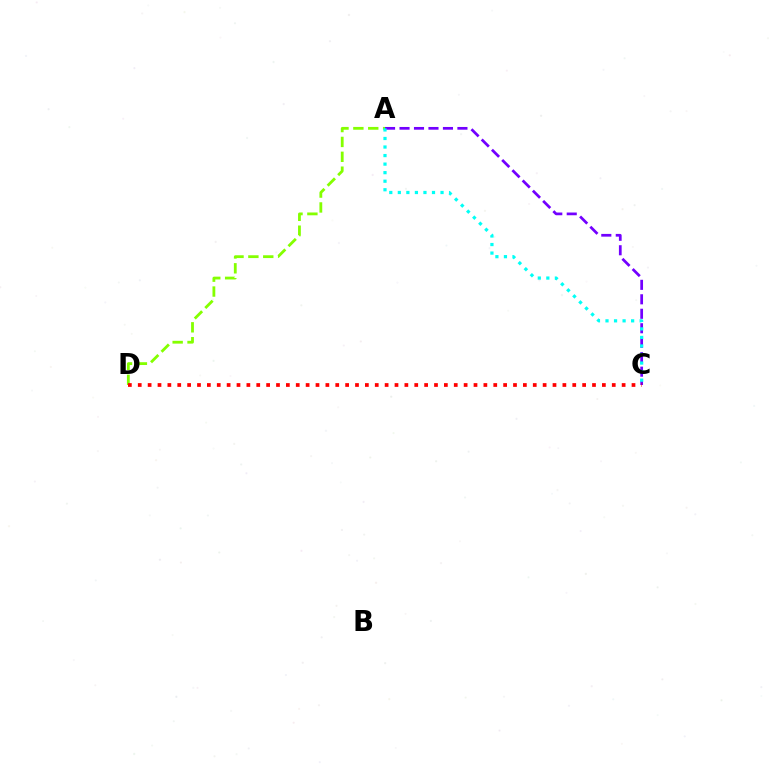{('A', 'D'): [{'color': '#84ff00', 'line_style': 'dashed', 'thickness': 2.02}], ('A', 'C'): [{'color': '#7200ff', 'line_style': 'dashed', 'thickness': 1.97}, {'color': '#00fff6', 'line_style': 'dotted', 'thickness': 2.32}], ('C', 'D'): [{'color': '#ff0000', 'line_style': 'dotted', 'thickness': 2.68}]}